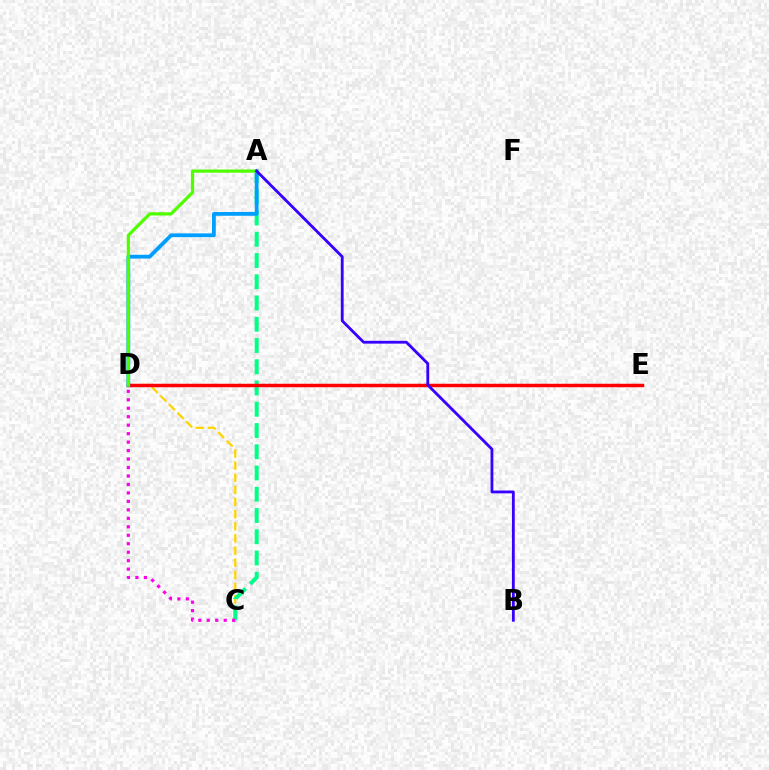{('C', 'D'): [{'color': '#ffd500', 'line_style': 'dashed', 'thickness': 1.65}, {'color': '#ff00ed', 'line_style': 'dotted', 'thickness': 2.3}], ('A', 'C'): [{'color': '#00ff86', 'line_style': 'dashed', 'thickness': 2.89}], ('D', 'E'): [{'color': '#ff0000', 'line_style': 'solid', 'thickness': 2.51}], ('A', 'D'): [{'color': '#009eff', 'line_style': 'solid', 'thickness': 2.72}, {'color': '#4fff00', 'line_style': 'solid', 'thickness': 2.32}], ('A', 'B'): [{'color': '#3700ff', 'line_style': 'solid', 'thickness': 2.03}]}